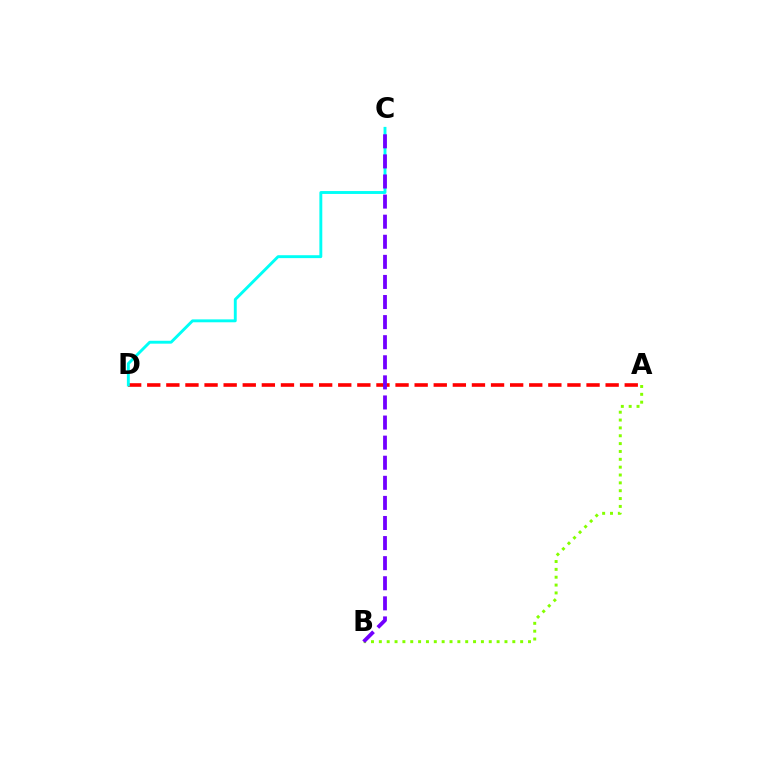{('A', 'D'): [{'color': '#ff0000', 'line_style': 'dashed', 'thickness': 2.59}], ('C', 'D'): [{'color': '#00fff6', 'line_style': 'solid', 'thickness': 2.09}], ('A', 'B'): [{'color': '#84ff00', 'line_style': 'dotted', 'thickness': 2.13}], ('B', 'C'): [{'color': '#7200ff', 'line_style': 'dashed', 'thickness': 2.73}]}